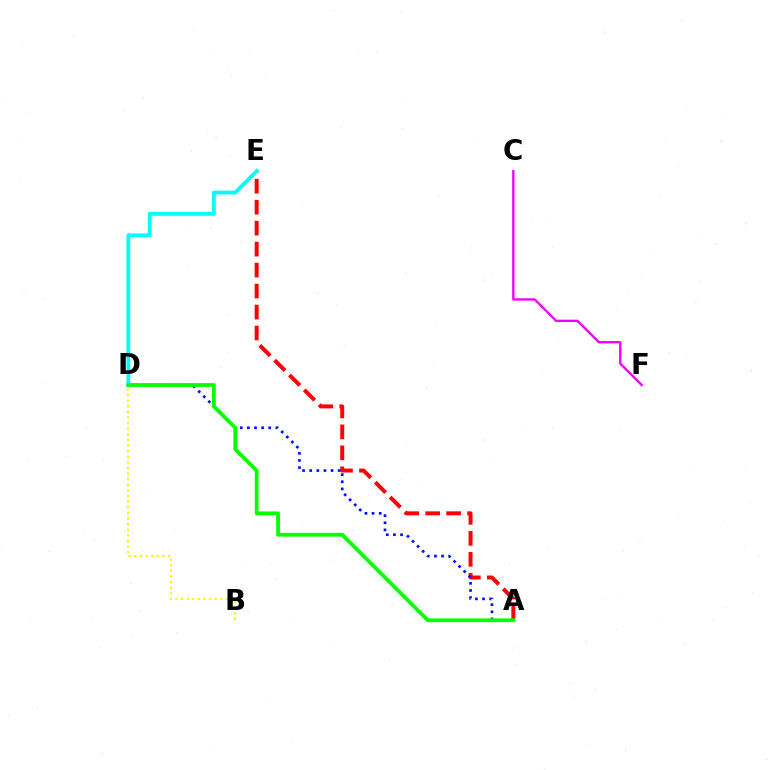{('A', 'E'): [{'color': '#ff0000', 'line_style': 'dashed', 'thickness': 2.85}], ('B', 'D'): [{'color': '#fcf500', 'line_style': 'dotted', 'thickness': 1.52}], ('C', 'F'): [{'color': '#ee00ff', 'line_style': 'solid', 'thickness': 1.69}], ('A', 'D'): [{'color': '#0010ff', 'line_style': 'dotted', 'thickness': 1.94}, {'color': '#08ff00', 'line_style': 'solid', 'thickness': 2.72}], ('D', 'E'): [{'color': '#00fff6', 'line_style': 'solid', 'thickness': 2.72}]}